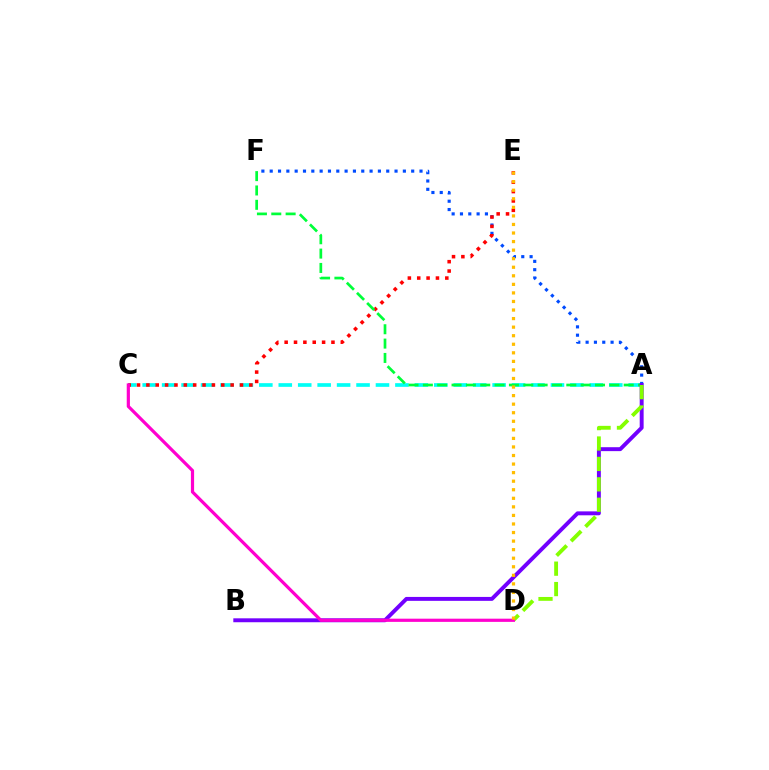{('A', 'C'): [{'color': '#00fff6', 'line_style': 'dashed', 'thickness': 2.64}], ('A', 'F'): [{'color': '#004bff', 'line_style': 'dotted', 'thickness': 2.26}, {'color': '#00ff39', 'line_style': 'dashed', 'thickness': 1.95}], ('C', 'E'): [{'color': '#ff0000', 'line_style': 'dotted', 'thickness': 2.54}], ('A', 'B'): [{'color': '#7200ff', 'line_style': 'solid', 'thickness': 2.83}], ('A', 'D'): [{'color': '#84ff00', 'line_style': 'dashed', 'thickness': 2.77}], ('C', 'D'): [{'color': '#ff00cf', 'line_style': 'solid', 'thickness': 2.3}], ('D', 'E'): [{'color': '#ffbd00', 'line_style': 'dotted', 'thickness': 2.33}]}